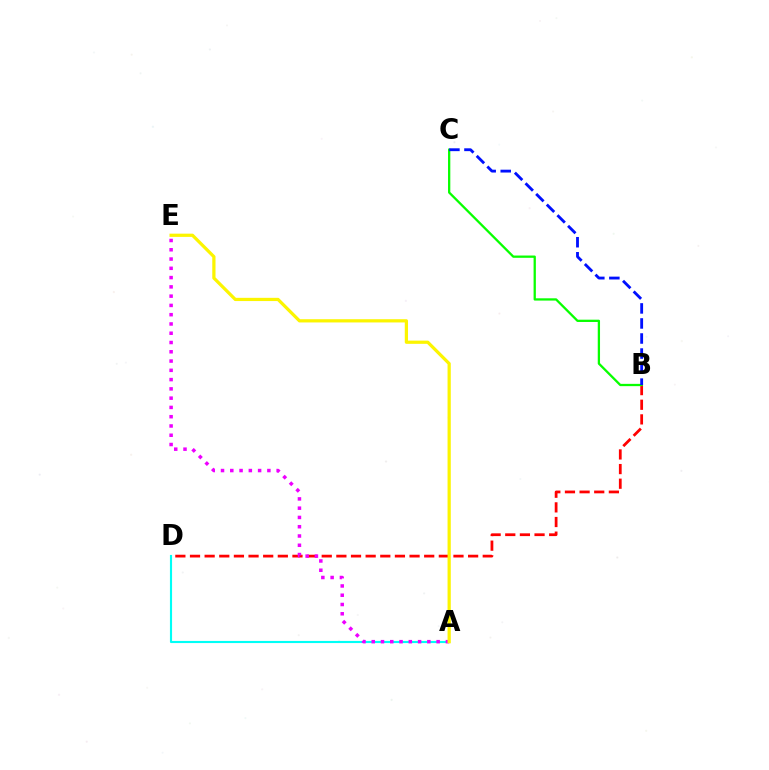{('A', 'D'): [{'color': '#00fff6', 'line_style': 'solid', 'thickness': 1.54}], ('B', 'D'): [{'color': '#ff0000', 'line_style': 'dashed', 'thickness': 1.99}], ('B', 'C'): [{'color': '#08ff00', 'line_style': 'solid', 'thickness': 1.65}, {'color': '#0010ff', 'line_style': 'dashed', 'thickness': 2.04}], ('A', 'E'): [{'color': '#ee00ff', 'line_style': 'dotted', 'thickness': 2.52}, {'color': '#fcf500', 'line_style': 'solid', 'thickness': 2.32}]}